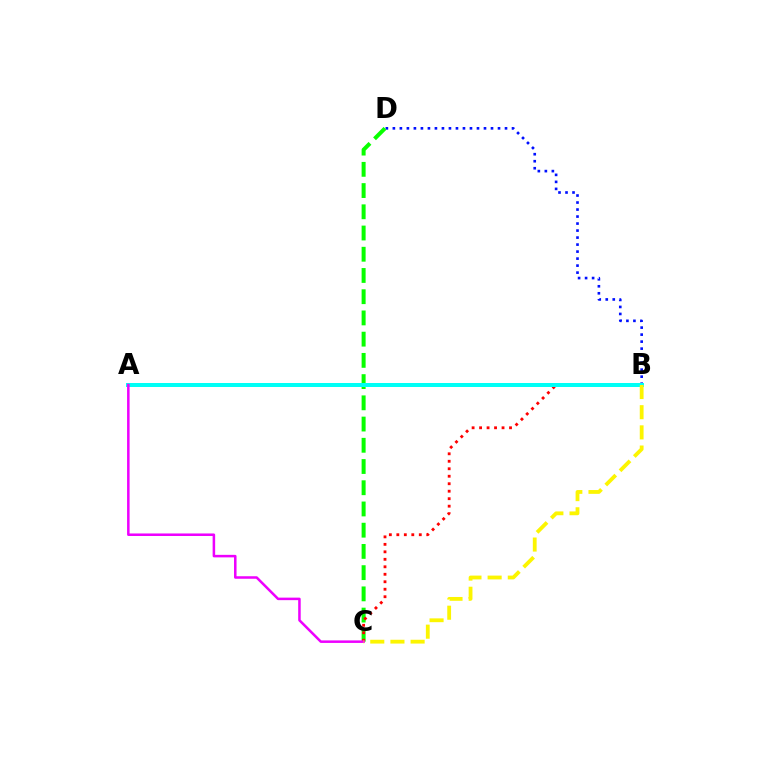{('B', 'D'): [{'color': '#0010ff', 'line_style': 'dotted', 'thickness': 1.9}], ('C', 'D'): [{'color': '#08ff00', 'line_style': 'dashed', 'thickness': 2.88}], ('B', 'C'): [{'color': '#ff0000', 'line_style': 'dotted', 'thickness': 2.03}, {'color': '#fcf500', 'line_style': 'dashed', 'thickness': 2.74}], ('A', 'B'): [{'color': '#00fff6', 'line_style': 'solid', 'thickness': 2.88}], ('A', 'C'): [{'color': '#ee00ff', 'line_style': 'solid', 'thickness': 1.82}]}